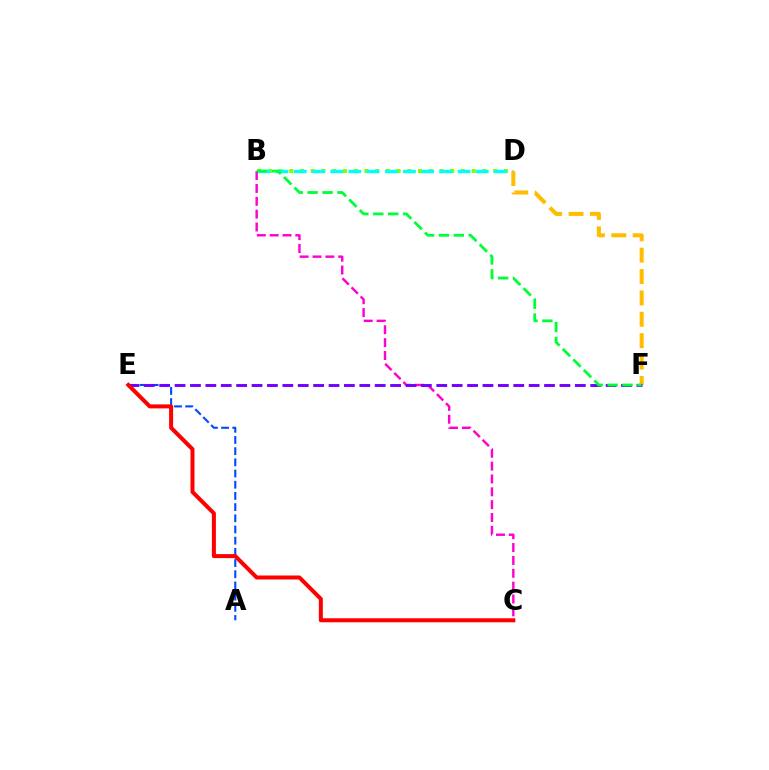{('B', 'D'): [{'color': '#84ff00', 'line_style': 'dotted', 'thickness': 2.92}, {'color': '#00fff6', 'line_style': 'dashed', 'thickness': 2.47}], ('D', 'F'): [{'color': '#ffbd00', 'line_style': 'dashed', 'thickness': 2.9}], ('B', 'C'): [{'color': '#ff00cf', 'line_style': 'dashed', 'thickness': 1.75}], ('A', 'E'): [{'color': '#004bff', 'line_style': 'dashed', 'thickness': 1.52}], ('E', 'F'): [{'color': '#7200ff', 'line_style': 'dashed', 'thickness': 2.09}], ('B', 'F'): [{'color': '#00ff39', 'line_style': 'dashed', 'thickness': 2.02}], ('C', 'E'): [{'color': '#ff0000', 'line_style': 'solid', 'thickness': 2.89}]}